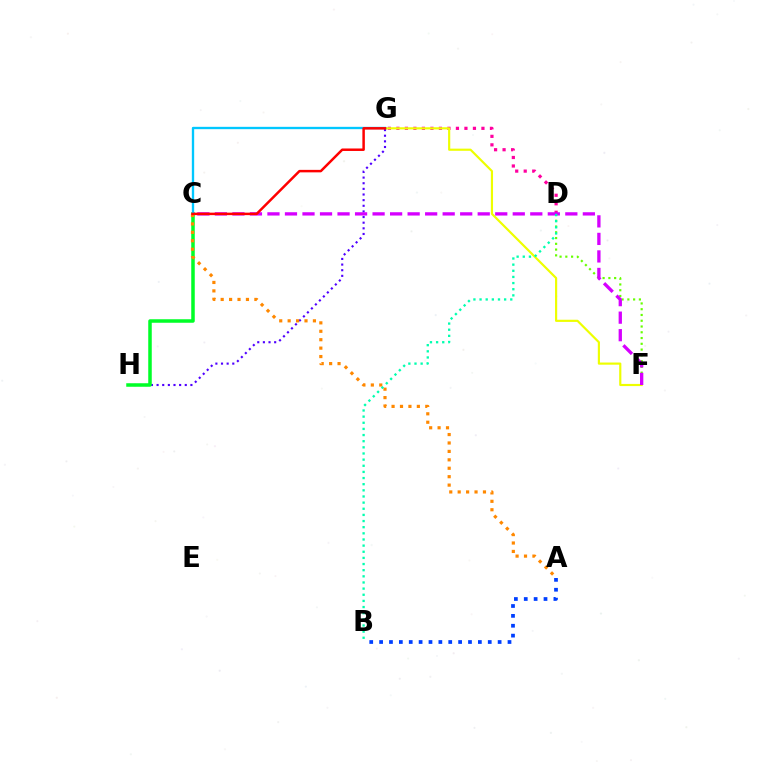{('D', 'G'): [{'color': '#ff00a0', 'line_style': 'dotted', 'thickness': 2.31}], ('F', 'G'): [{'color': '#eeff00', 'line_style': 'solid', 'thickness': 1.56}], ('G', 'H'): [{'color': '#4f00ff', 'line_style': 'dotted', 'thickness': 1.53}], ('C', 'H'): [{'color': '#00ff27', 'line_style': 'solid', 'thickness': 2.52}], ('C', 'G'): [{'color': '#00c7ff', 'line_style': 'solid', 'thickness': 1.68}, {'color': '#ff0000', 'line_style': 'solid', 'thickness': 1.79}], ('A', 'B'): [{'color': '#003fff', 'line_style': 'dotted', 'thickness': 2.68}], ('D', 'F'): [{'color': '#66ff00', 'line_style': 'dotted', 'thickness': 1.57}], ('A', 'C'): [{'color': '#ff8800', 'line_style': 'dotted', 'thickness': 2.29}], ('C', 'F'): [{'color': '#d600ff', 'line_style': 'dashed', 'thickness': 2.38}], ('B', 'D'): [{'color': '#00ffaf', 'line_style': 'dotted', 'thickness': 1.67}]}